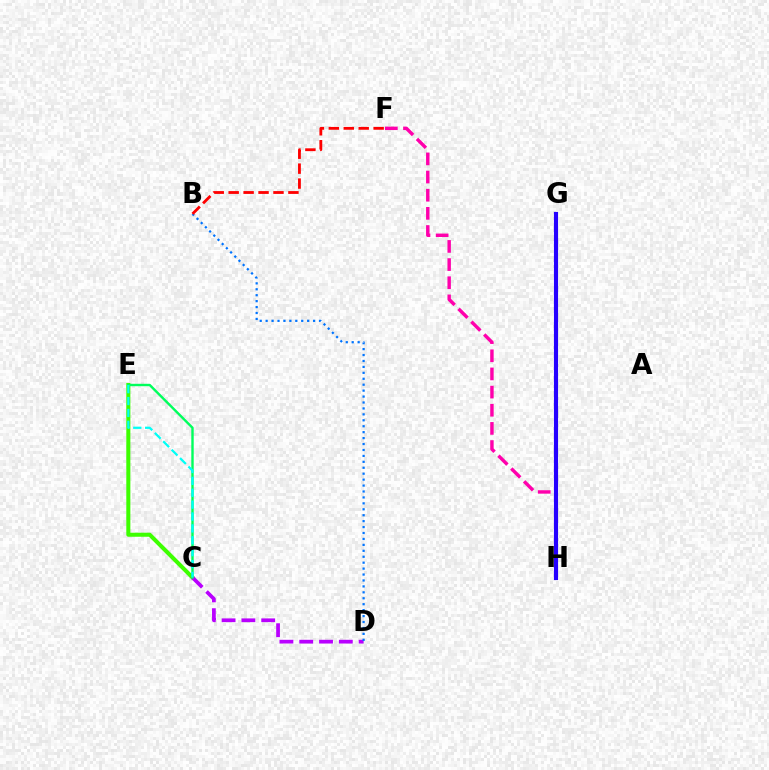{('C', 'E'): [{'color': '#3dff00', 'line_style': 'solid', 'thickness': 2.92}, {'color': '#00ff5c', 'line_style': 'solid', 'thickness': 1.73}, {'color': '#00fff6', 'line_style': 'dashed', 'thickness': 1.62}], ('C', 'D'): [{'color': '#b900ff', 'line_style': 'dashed', 'thickness': 2.69}], ('B', 'D'): [{'color': '#0074ff', 'line_style': 'dotted', 'thickness': 1.61}], ('G', 'H'): [{'color': '#ff9400', 'line_style': 'dotted', 'thickness': 2.78}, {'color': '#d1ff00', 'line_style': 'solid', 'thickness': 2.16}, {'color': '#2500ff', 'line_style': 'solid', 'thickness': 2.98}], ('F', 'H'): [{'color': '#ff00ac', 'line_style': 'dashed', 'thickness': 2.47}], ('B', 'F'): [{'color': '#ff0000', 'line_style': 'dashed', 'thickness': 2.03}]}